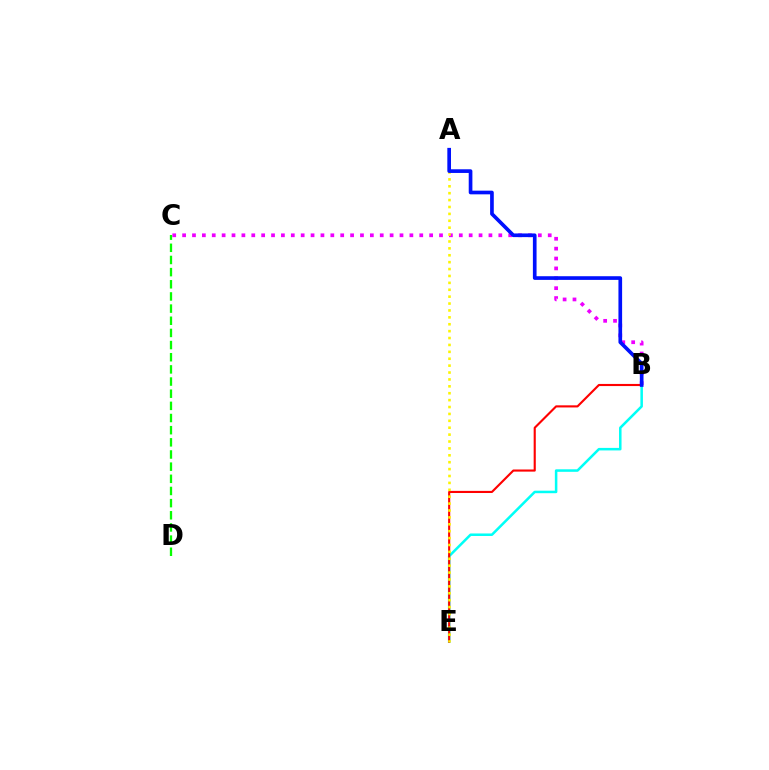{('B', 'C'): [{'color': '#ee00ff', 'line_style': 'dotted', 'thickness': 2.68}], ('B', 'E'): [{'color': '#00fff6', 'line_style': 'solid', 'thickness': 1.82}, {'color': '#ff0000', 'line_style': 'solid', 'thickness': 1.53}], ('A', 'E'): [{'color': '#fcf500', 'line_style': 'dotted', 'thickness': 1.87}], ('A', 'B'): [{'color': '#0010ff', 'line_style': 'solid', 'thickness': 2.64}], ('C', 'D'): [{'color': '#08ff00', 'line_style': 'dashed', 'thickness': 1.65}]}